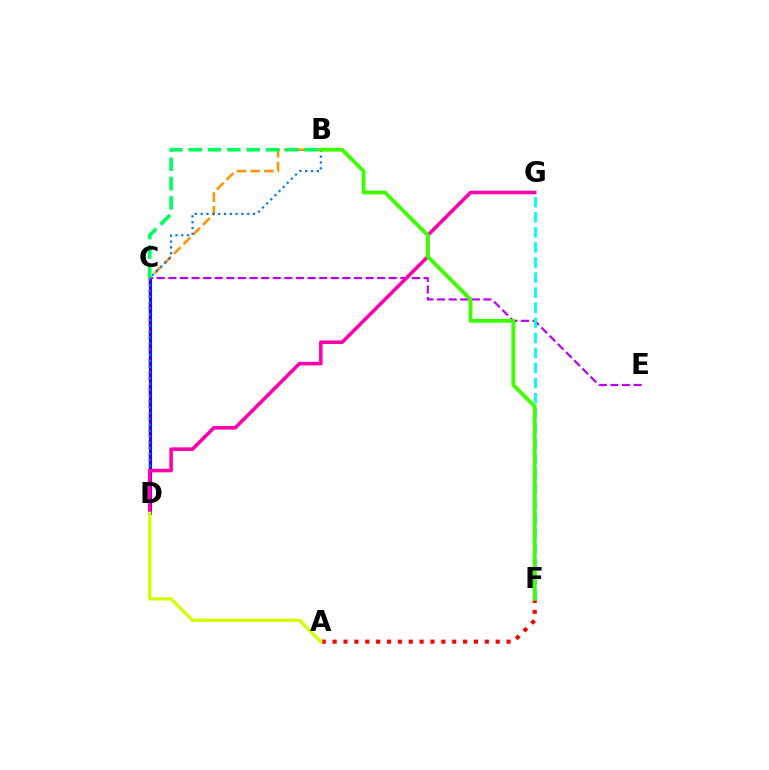{('B', 'D'): [{'color': '#ff9400', 'line_style': 'dashed', 'thickness': 1.86}, {'color': '#0074ff', 'line_style': 'dotted', 'thickness': 1.58}], ('A', 'F'): [{'color': '#ff0000', 'line_style': 'dotted', 'thickness': 2.95}], ('C', 'D'): [{'color': '#2500ff', 'line_style': 'solid', 'thickness': 2.25}], ('C', 'E'): [{'color': '#b900ff', 'line_style': 'dashed', 'thickness': 1.58}], ('D', 'G'): [{'color': '#ff00ac', 'line_style': 'solid', 'thickness': 2.57}], ('F', 'G'): [{'color': '#00fff6', 'line_style': 'dashed', 'thickness': 2.05}], ('A', 'D'): [{'color': '#d1ff00', 'line_style': 'solid', 'thickness': 2.33}], ('B', 'F'): [{'color': '#3dff00', 'line_style': 'solid', 'thickness': 2.75}], ('B', 'C'): [{'color': '#00ff5c', 'line_style': 'dashed', 'thickness': 2.62}]}